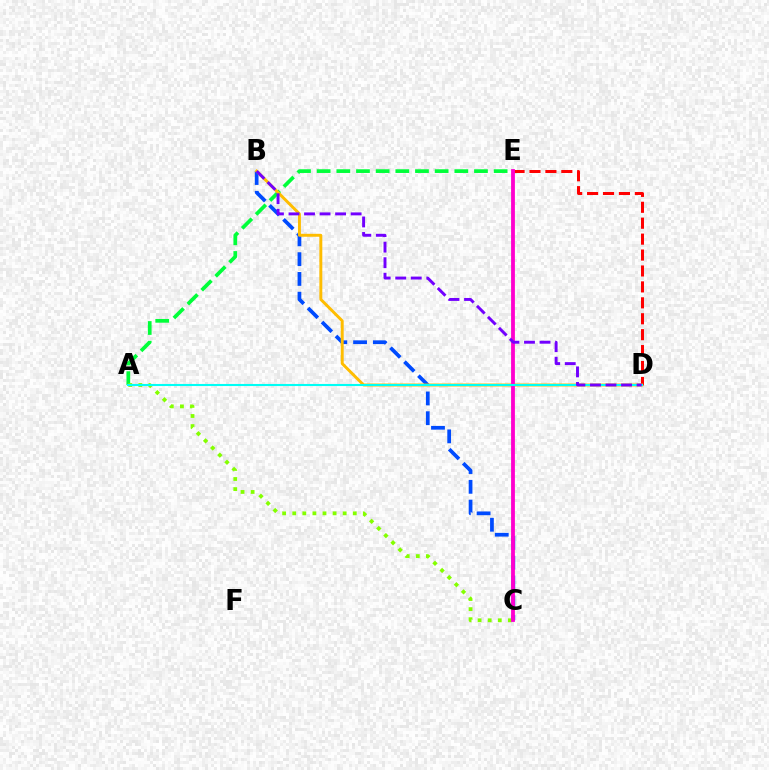{('D', 'E'): [{'color': '#ff0000', 'line_style': 'dashed', 'thickness': 2.16}], ('A', 'E'): [{'color': '#00ff39', 'line_style': 'dashed', 'thickness': 2.67}], ('A', 'C'): [{'color': '#84ff00', 'line_style': 'dotted', 'thickness': 2.74}], ('B', 'C'): [{'color': '#004bff', 'line_style': 'dashed', 'thickness': 2.69}], ('B', 'D'): [{'color': '#ffbd00', 'line_style': 'solid', 'thickness': 2.12}, {'color': '#7200ff', 'line_style': 'dashed', 'thickness': 2.11}], ('C', 'E'): [{'color': '#ff00cf', 'line_style': 'solid', 'thickness': 2.74}], ('A', 'D'): [{'color': '#00fff6', 'line_style': 'solid', 'thickness': 1.5}]}